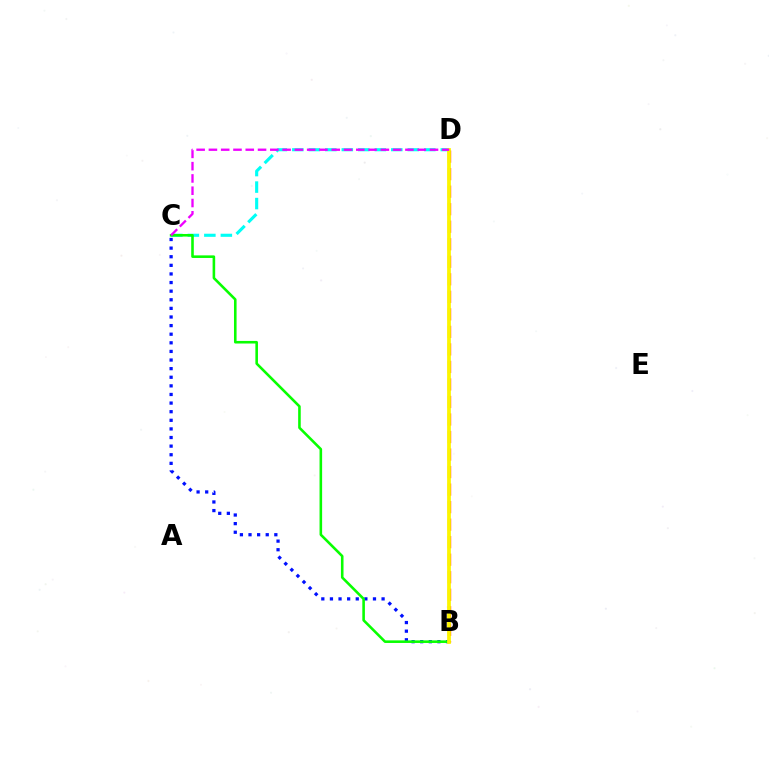{('B', 'C'): [{'color': '#0010ff', 'line_style': 'dotted', 'thickness': 2.34}, {'color': '#08ff00', 'line_style': 'solid', 'thickness': 1.86}], ('C', 'D'): [{'color': '#00fff6', 'line_style': 'dashed', 'thickness': 2.24}, {'color': '#ee00ff', 'line_style': 'dashed', 'thickness': 1.67}], ('B', 'D'): [{'color': '#ff0000', 'line_style': 'dashed', 'thickness': 2.38}, {'color': '#fcf500', 'line_style': 'solid', 'thickness': 2.71}]}